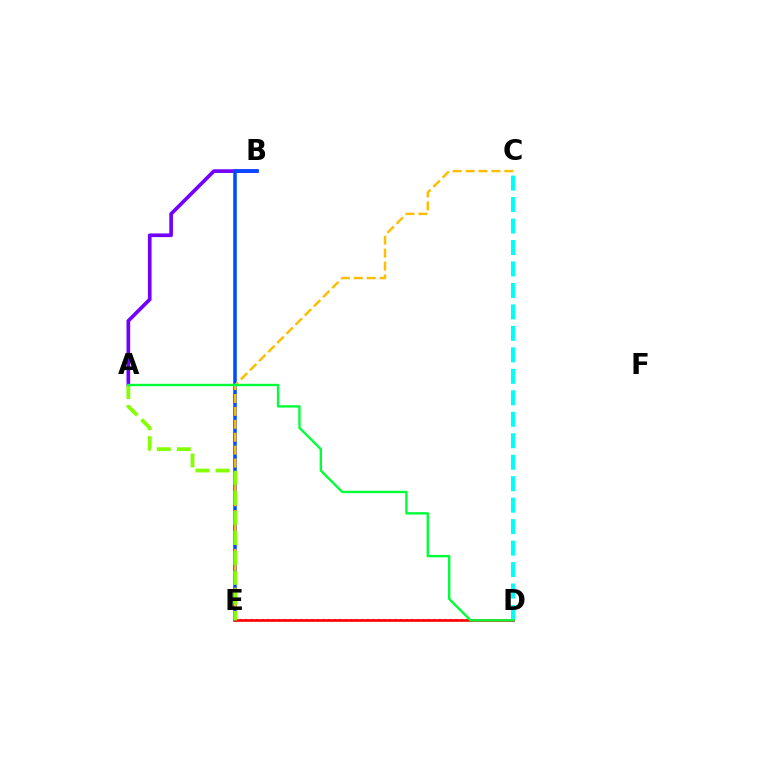{('A', 'B'): [{'color': '#7200ff', 'line_style': 'solid', 'thickness': 2.65}], ('D', 'E'): [{'color': '#ff00cf', 'line_style': 'dotted', 'thickness': 1.51}, {'color': '#ff0000', 'line_style': 'solid', 'thickness': 1.9}], ('B', 'E'): [{'color': '#004bff', 'line_style': 'solid', 'thickness': 2.54}], ('C', 'E'): [{'color': '#ffbd00', 'line_style': 'dashed', 'thickness': 1.75}], ('A', 'E'): [{'color': '#84ff00', 'line_style': 'dashed', 'thickness': 2.72}], ('C', 'D'): [{'color': '#00fff6', 'line_style': 'dashed', 'thickness': 2.92}], ('A', 'D'): [{'color': '#00ff39', 'line_style': 'solid', 'thickness': 1.71}]}